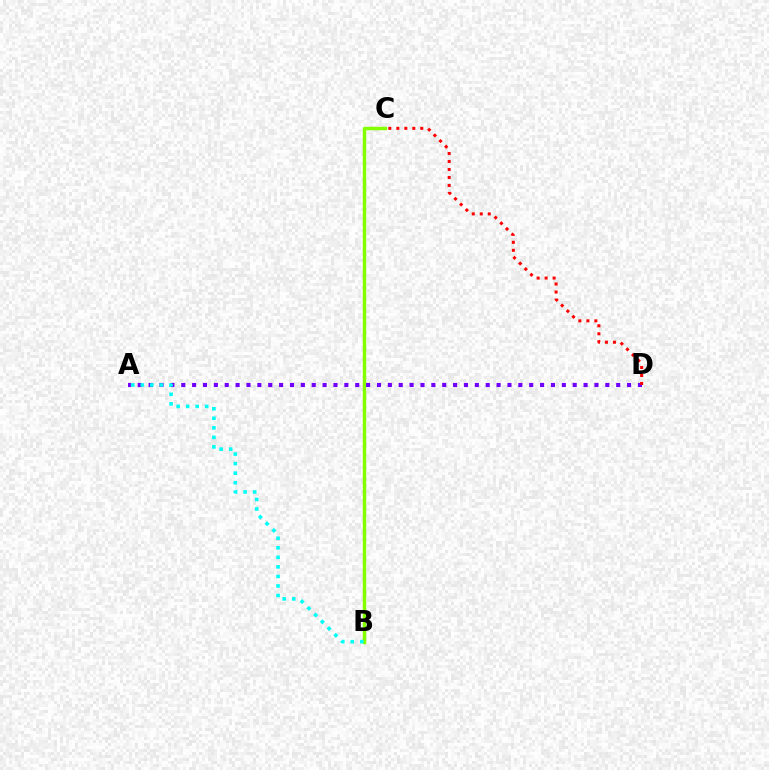{('B', 'C'): [{'color': '#84ff00', 'line_style': 'solid', 'thickness': 2.51}], ('A', 'D'): [{'color': '#7200ff', 'line_style': 'dotted', 'thickness': 2.95}], ('A', 'B'): [{'color': '#00fff6', 'line_style': 'dotted', 'thickness': 2.59}], ('C', 'D'): [{'color': '#ff0000', 'line_style': 'dotted', 'thickness': 2.17}]}